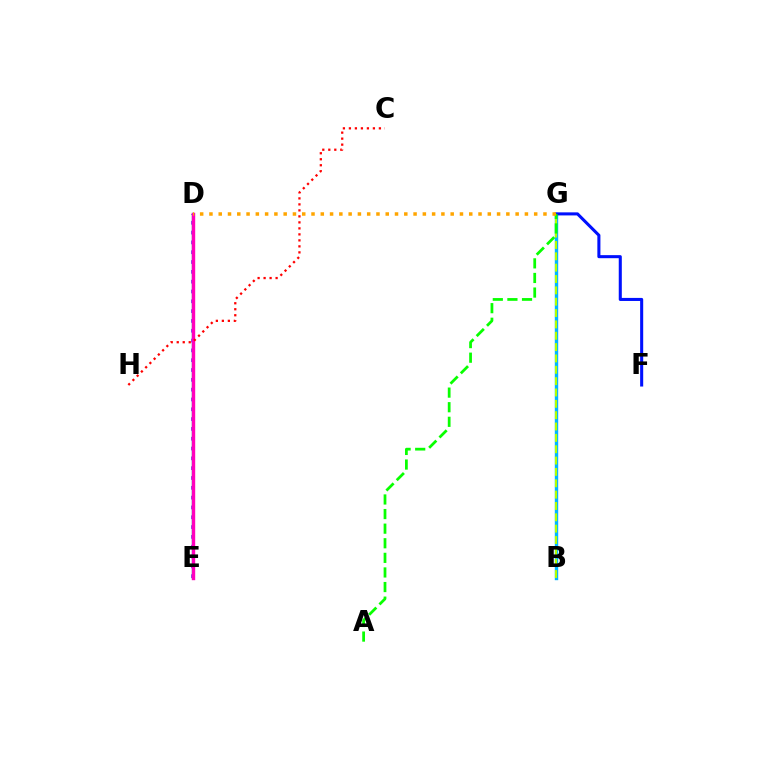{('B', 'G'): [{'color': '#00b5ff', 'line_style': 'solid', 'thickness': 2.44}, {'color': '#b3ff00', 'line_style': 'dashed', 'thickness': 1.54}], ('D', 'E'): [{'color': '#9b00ff', 'line_style': 'dotted', 'thickness': 2.67}, {'color': '#00ff9d', 'line_style': 'solid', 'thickness': 1.73}, {'color': '#ff00bd', 'line_style': 'solid', 'thickness': 2.44}], ('F', 'G'): [{'color': '#0010ff', 'line_style': 'solid', 'thickness': 2.2}], ('A', 'G'): [{'color': '#08ff00', 'line_style': 'dashed', 'thickness': 1.98}], ('D', 'G'): [{'color': '#ffa500', 'line_style': 'dotted', 'thickness': 2.52}], ('C', 'H'): [{'color': '#ff0000', 'line_style': 'dotted', 'thickness': 1.63}]}